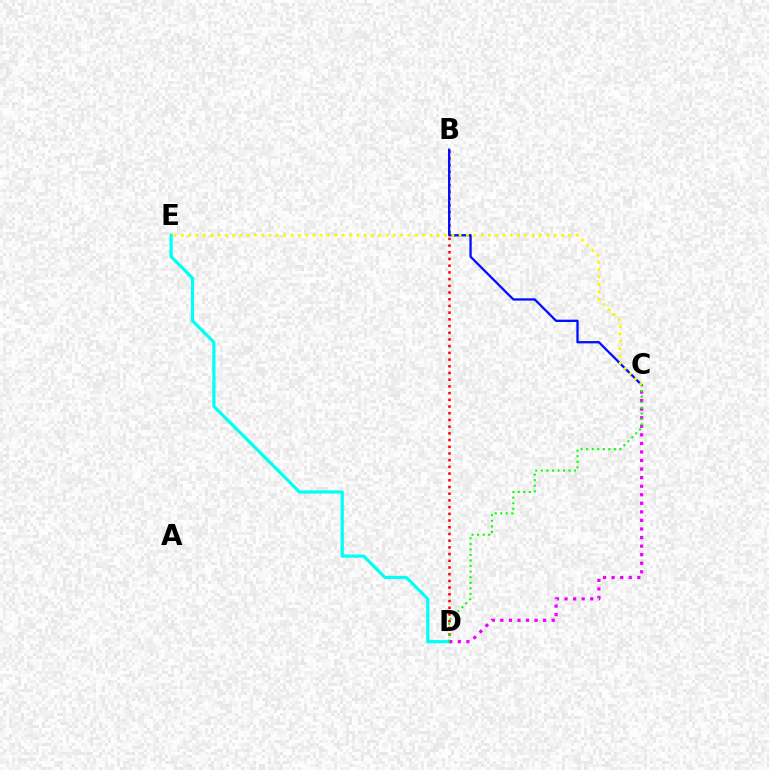{('B', 'D'): [{'color': '#ff0000', 'line_style': 'dotted', 'thickness': 1.82}], ('D', 'E'): [{'color': '#00fff6', 'line_style': 'solid', 'thickness': 2.31}], ('C', 'D'): [{'color': '#ee00ff', 'line_style': 'dotted', 'thickness': 2.33}, {'color': '#08ff00', 'line_style': 'dotted', 'thickness': 1.51}], ('B', 'C'): [{'color': '#0010ff', 'line_style': 'solid', 'thickness': 1.66}], ('C', 'E'): [{'color': '#fcf500', 'line_style': 'dotted', 'thickness': 1.99}]}